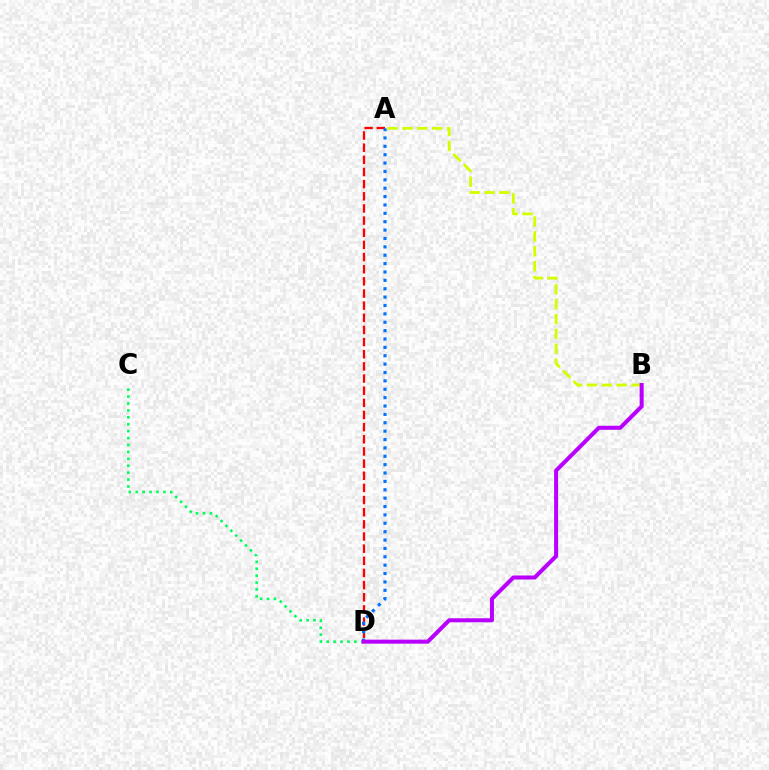{('C', 'D'): [{'color': '#00ff5c', 'line_style': 'dotted', 'thickness': 1.88}], ('A', 'D'): [{'color': '#ff0000', 'line_style': 'dashed', 'thickness': 1.65}, {'color': '#0074ff', 'line_style': 'dotted', 'thickness': 2.28}], ('A', 'B'): [{'color': '#d1ff00', 'line_style': 'dashed', 'thickness': 2.02}], ('B', 'D'): [{'color': '#b900ff', 'line_style': 'solid', 'thickness': 2.9}]}